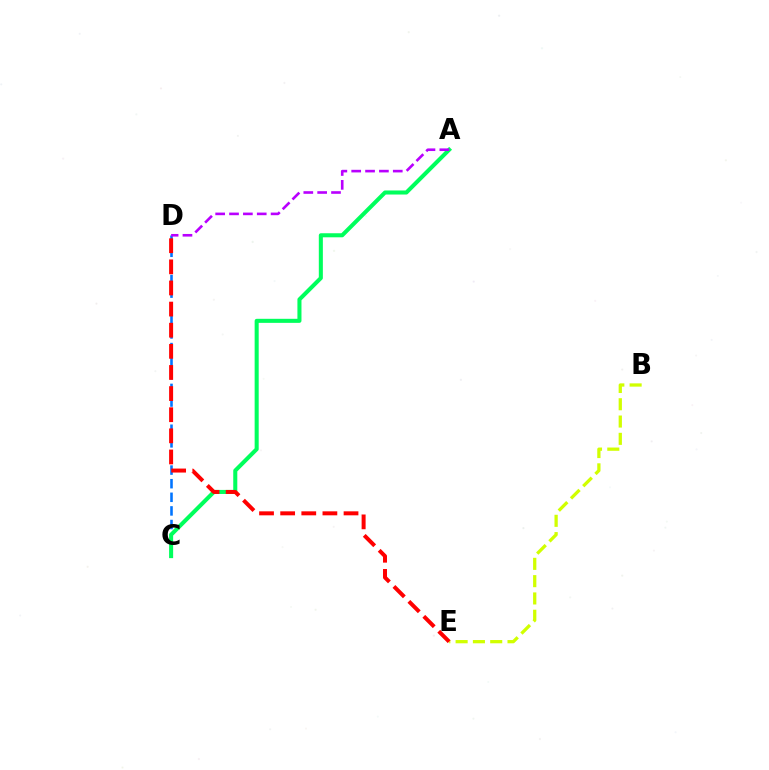{('C', 'D'): [{'color': '#0074ff', 'line_style': 'dashed', 'thickness': 1.85}], ('B', 'E'): [{'color': '#d1ff00', 'line_style': 'dashed', 'thickness': 2.35}], ('A', 'C'): [{'color': '#00ff5c', 'line_style': 'solid', 'thickness': 2.92}], ('A', 'D'): [{'color': '#b900ff', 'line_style': 'dashed', 'thickness': 1.88}], ('D', 'E'): [{'color': '#ff0000', 'line_style': 'dashed', 'thickness': 2.87}]}